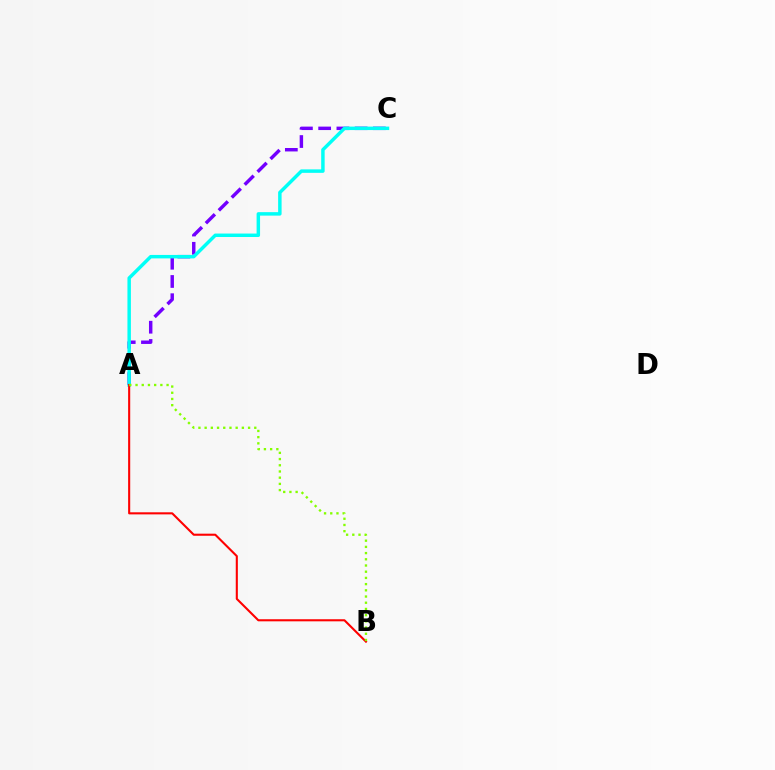{('A', 'C'): [{'color': '#7200ff', 'line_style': 'dashed', 'thickness': 2.48}, {'color': '#00fff6', 'line_style': 'solid', 'thickness': 2.49}], ('A', 'B'): [{'color': '#ff0000', 'line_style': 'solid', 'thickness': 1.5}, {'color': '#84ff00', 'line_style': 'dotted', 'thickness': 1.69}]}